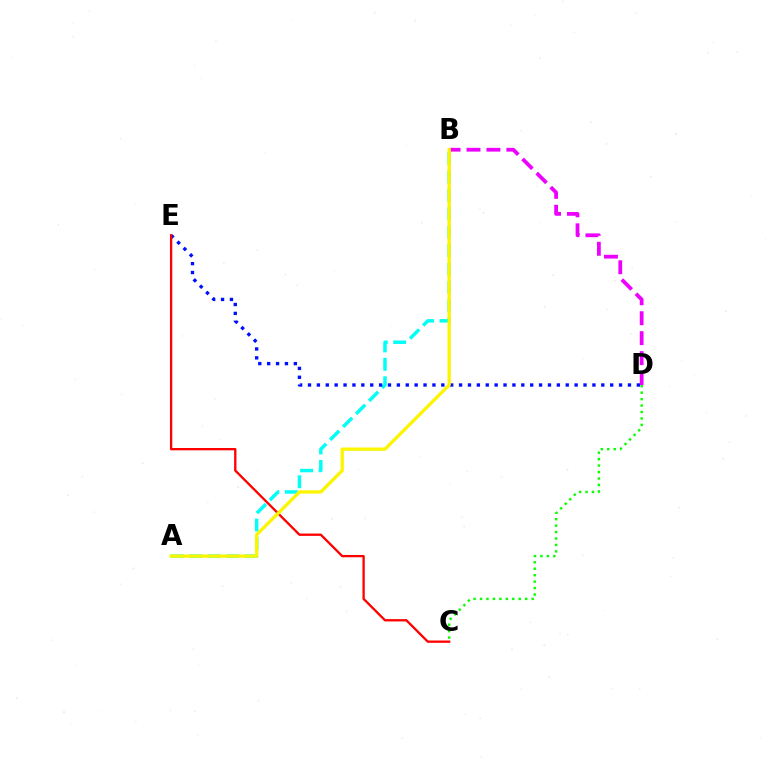{('B', 'D'): [{'color': '#ee00ff', 'line_style': 'dashed', 'thickness': 2.71}], ('A', 'B'): [{'color': '#00fff6', 'line_style': 'dashed', 'thickness': 2.5}, {'color': '#fcf500', 'line_style': 'solid', 'thickness': 2.37}], ('D', 'E'): [{'color': '#0010ff', 'line_style': 'dotted', 'thickness': 2.41}], ('C', 'E'): [{'color': '#ff0000', 'line_style': 'solid', 'thickness': 1.67}], ('C', 'D'): [{'color': '#08ff00', 'line_style': 'dotted', 'thickness': 1.75}]}